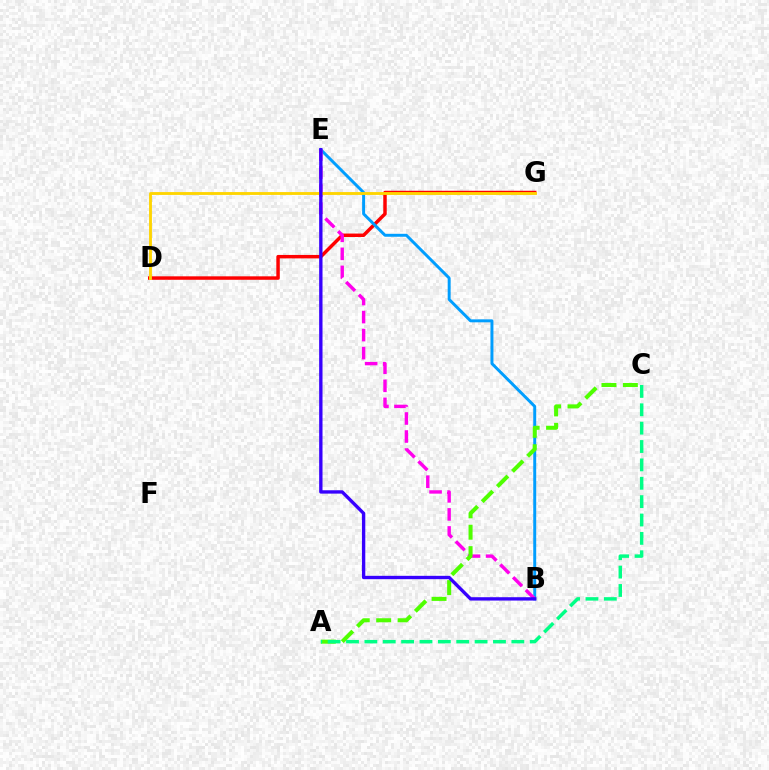{('D', 'G'): [{'color': '#ff0000', 'line_style': 'solid', 'thickness': 2.49}, {'color': '#ffd500', 'line_style': 'solid', 'thickness': 2.05}], ('B', 'E'): [{'color': '#009eff', 'line_style': 'solid', 'thickness': 2.13}, {'color': '#ff00ed', 'line_style': 'dashed', 'thickness': 2.45}, {'color': '#3700ff', 'line_style': 'solid', 'thickness': 2.41}], ('A', 'C'): [{'color': '#4fff00', 'line_style': 'dashed', 'thickness': 2.91}, {'color': '#00ff86', 'line_style': 'dashed', 'thickness': 2.5}]}